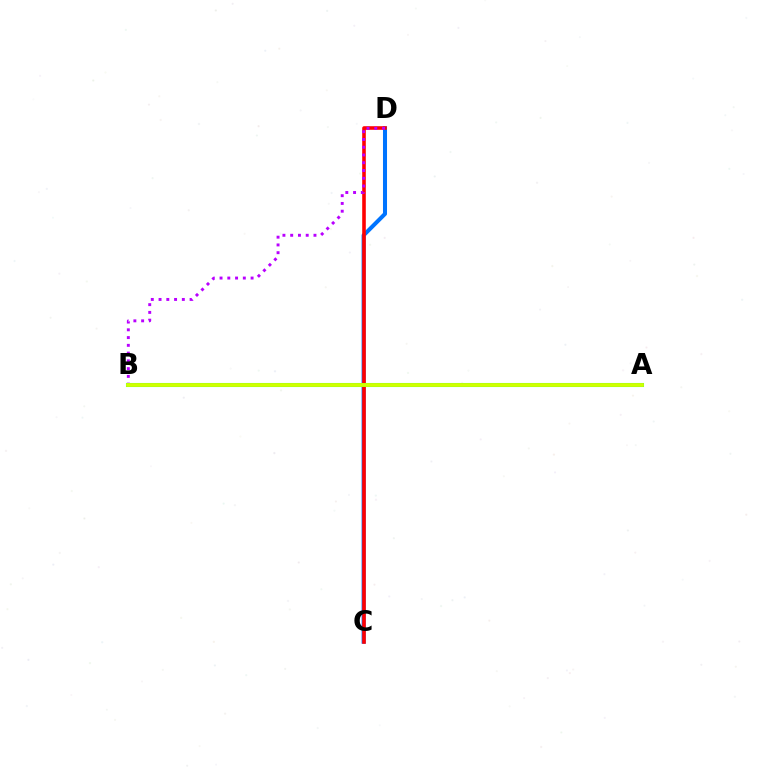{('C', 'D'): [{'color': '#0074ff', 'line_style': 'solid', 'thickness': 2.91}, {'color': '#ff0000', 'line_style': 'solid', 'thickness': 2.59}], ('B', 'D'): [{'color': '#b900ff', 'line_style': 'dotted', 'thickness': 2.11}], ('A', 'B'): [{'color': '#00ff5c', 'line_style': 'solid', 'thickness': 2.92}, {'color': '#d1ff00', 'line_style': 'solid', 'thickness': 2.72}]}